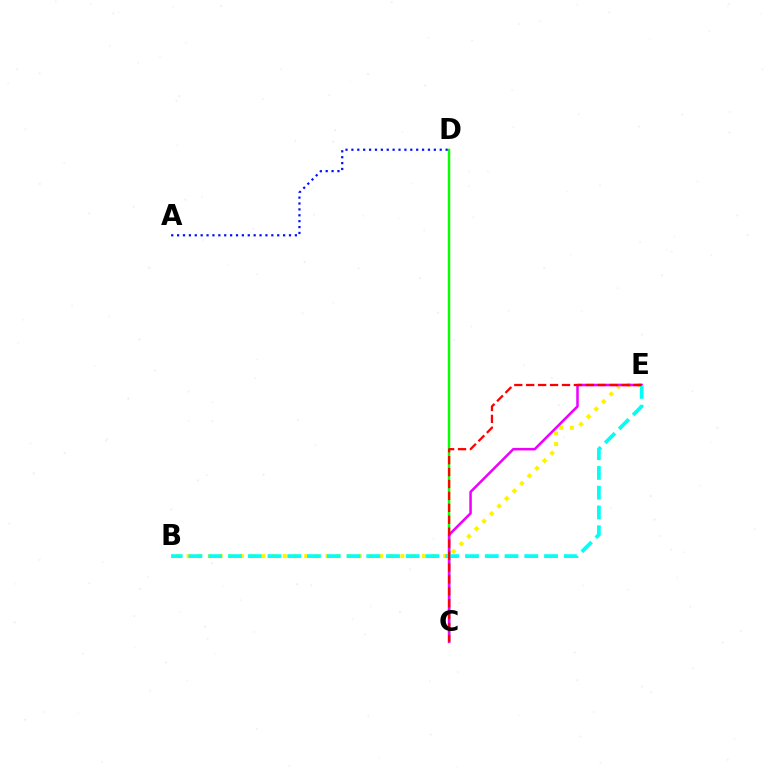{('B', 'E'): [{'color': '#fcf500', 'line_style': 'dotted', 'thickness': 2.9}, {'color': '#00fff6', 'line_style': 'dashed', 'thickness': 2.68}], ('C', 'D'): [{'color': '#08ff00', 'line_style': 'solid', 'thickness': 1.75}], ('C', 'E'): [{'color': '#ee00ff', 'line_style': 'solid', 'thickness': 1.82}, {'color': '#ff0000', 'line_style': 'dashed', 'thickness': 1.62}], ('A', 'D'): [{'color': '#0010ff', 'line_style': 'dotted', 'thickness': 1.6}]}